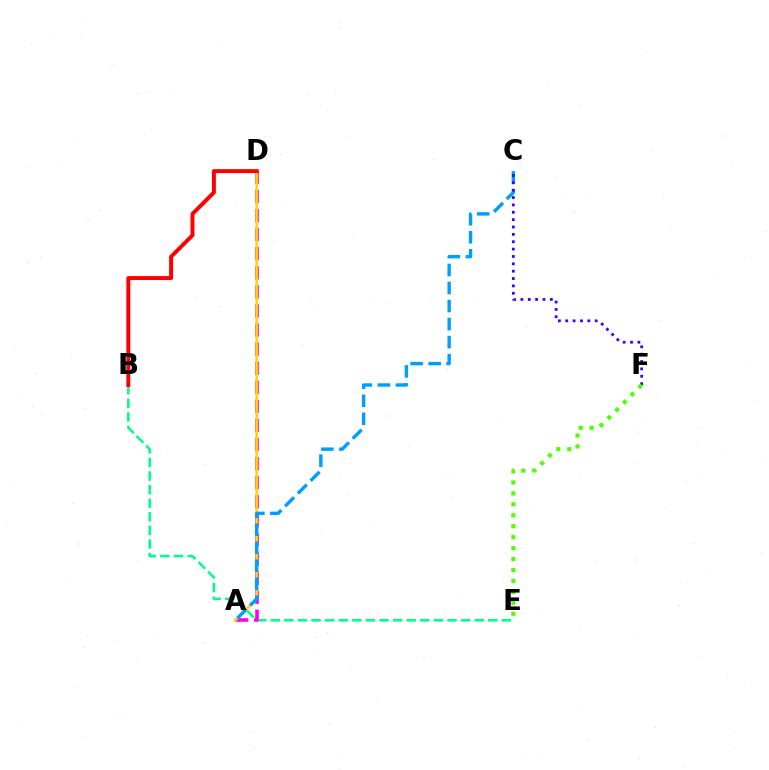{('B', 'E'): [{'color': '#00ff86', 'line_style': 'dashed', 'thickness': 1.85}], ('A', 'D'): [{'color': '#ff00ed', 'line_style': 'dashed', 'thickness': 2.59}, {'color': '#ffd500', 'line_style': 'solid', 'thickness': 1.78}], ('A', 'C'): [{'color': '#009eff', 'line_style': 'dashed', 'thickness': 2.45}], ('B', 'D'): [{'color': '#ff0000', 'line_style': 'solid', 'thickness': 2.85}], ('C', 'F'): [{'color': '#3700ff', 'line_style': 'dotted', 'thickness': 2.0}], ('E', 'F'): [{'color': '#4fff00', 'line_style': 'dotted', 'thickness': 2.97}]}